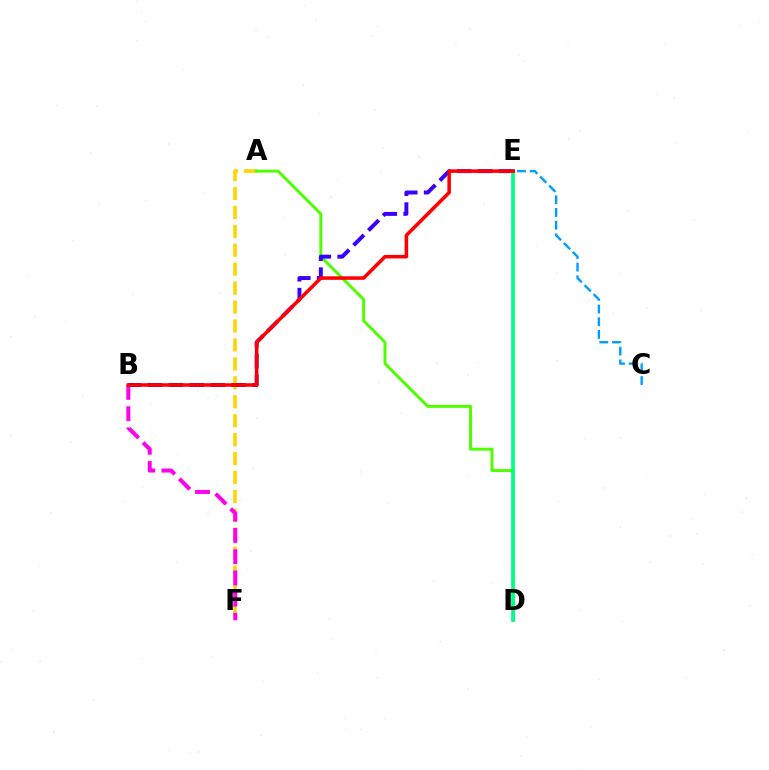{('A', 'F'): [{'color': '#ffd500', 'line_style': 'dashed', 'thickness': 2.57}], ('B', 'F'): [{'color': '#ff00ed', 'line_style': 'dashed', 'thickness': 2.89}], ('A', 'D'): [{'color': '#4fff00', 'line_style': 'solid', 'thickness': 2.13}], ('C', 'E'): [{'color': '#009eff', 'line_style': 'dashed', 'thickness': 1.73}], ('B', 'E'): [{'color': '#3700ff', 'line_style': 'dashed', 'thickness': 2.84}, {'color': '#ff0000', 'line_style': 'solid', 'thickness': 2.55}], ('D', 'E'): [{'color': '#00ff86', 'line_style': 'solid', 'thickness': 2.64}]}